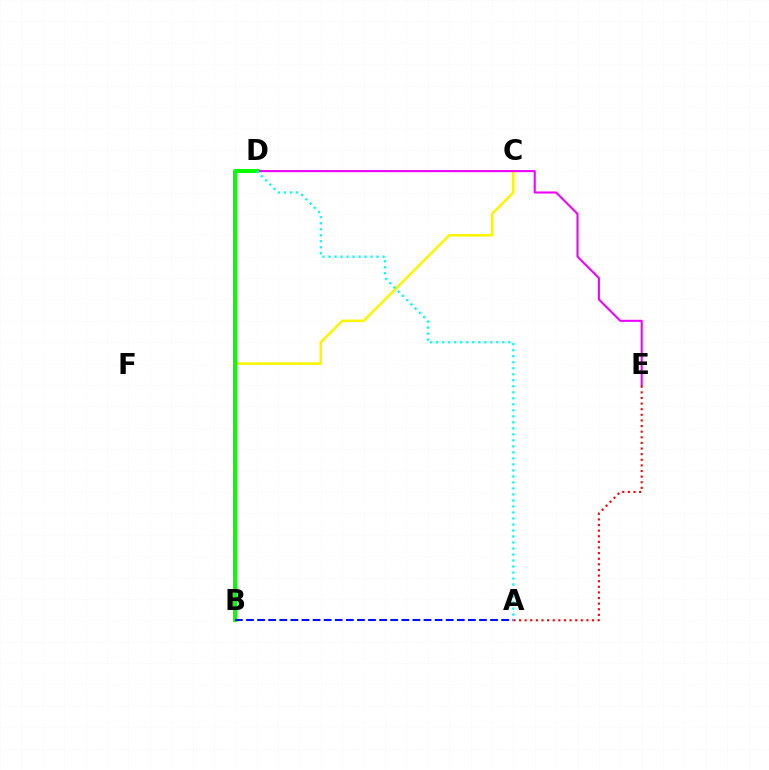{('B', 'C'): [{'color': '#fcf500', 'line_style': 'solid', 'thickness': 1.84}], ('D', 'E'): [{'color': '#ee00ff', 'line_style': 'solid', 'thickness': 1.5}], ('B', 'D'): [{'color': '#08ff00', 'line_style': 'solid', 'thickness': 2.89}], ('A', 'B'): [{'color': '#0010ff', 'line_style': 'dashed', 'thickness': 1.51}], ('A', 'D'): [{'color': '#00fff6', 'line_style': 'dotted', 'thickness': 1.63}], ('A', 'E'): [{'color': '#ff0000', 'line_style': 'dotted', 'thickness': 1.53}]}